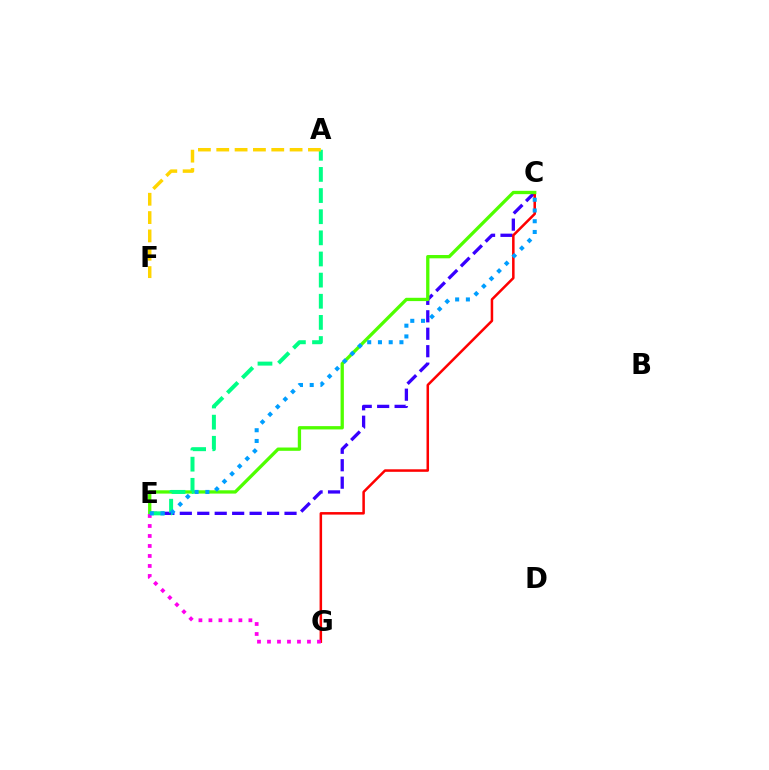{('C', 'E'): [{'color': '#3700ff', 'line_style': 'dashed', 'thickness': 2.37}, {'color': '#4fff00', 'line_style': 'solid', 'thickness': 2.38}, {'color': '#009eff', 'line_style': 'dotted', 'thickness': 2.92}], ('C', 'G'): [{'color': '#ff0000', 'line_style': 'solid', 'thickness': 1.81}], ('A', 'E'): [{'color': '#00ff86', 'line_style': 'dashed', 'thickness': 2.87}], ('E', 'G'): [{'color': '#ff00ed', 'line_style': 'dotted', 'thickness': 2.72}], ('A', 'F'): [{'color': '#ffd500', 'line_style': 'dashed', 'thickness': 2.49}]}